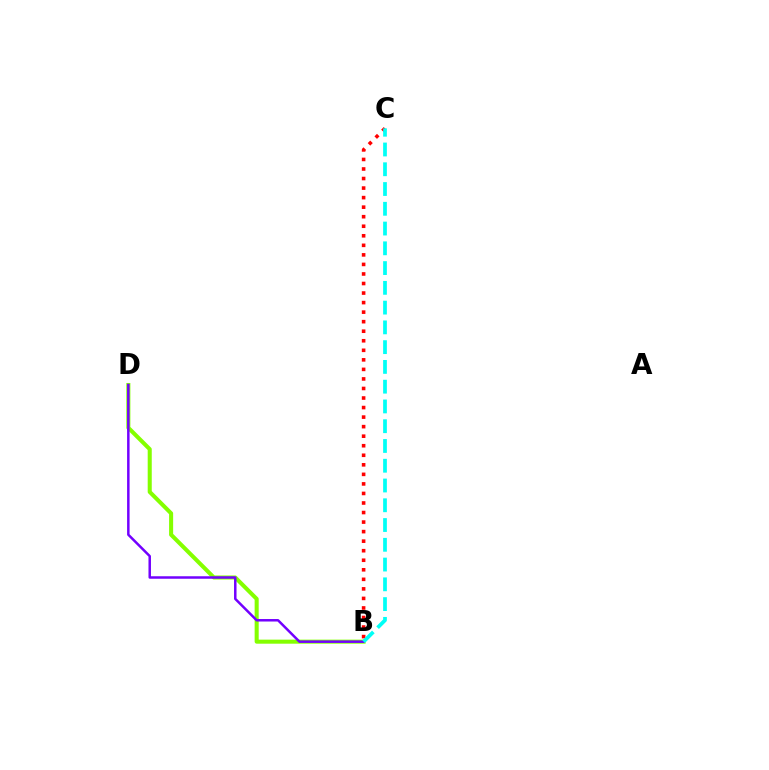{('B', 'D'): [{'color': '#84ff00', 'line_style': 'solid', 'thickness': 2.92}, {'color': '#7200ff', 'line_style': 'solid', 'thickness': 1.79}], ('B', 'C'): [{'color': '#ff0000', 'line_style': 'dotted', 'thickness': 2.59}, {'color': '#00fff6', 'line_style': 'dashed', 'thickness': 2.69}]}